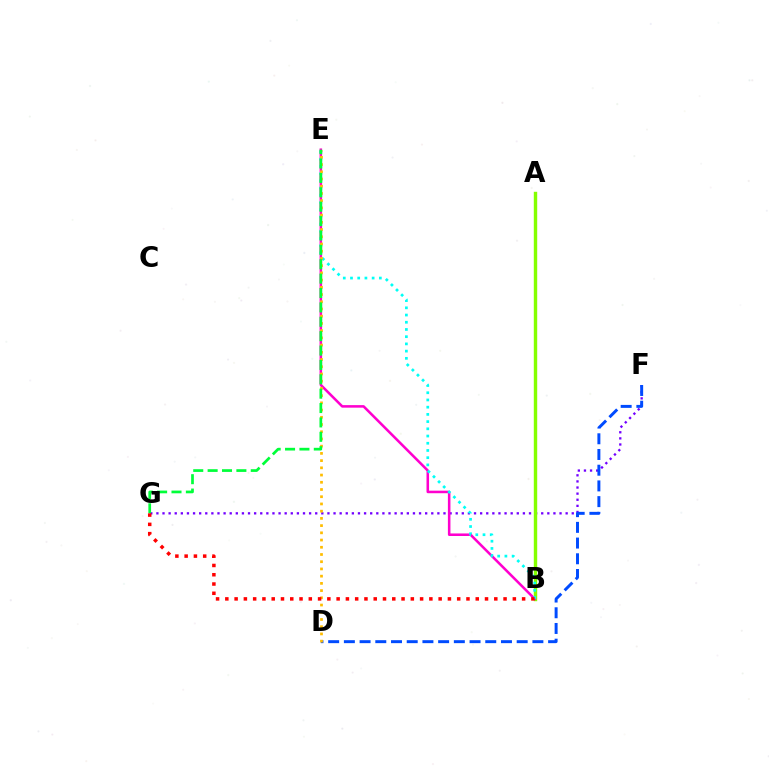{('F', 'G'): [{'color': '#7200ff', 'line_style': 'dotted', 'thickness': 1.66}], ('A', 'B'): [{'color': '#84ff00', 'line_style': 'solid', 'thickness': 2.45}], ('B', 'E'): [{'color': '#ff00cf', 'line_style': 'solid', 'thickness': 1.83}, {'color': '#00fff6', 'line_style': 'dotted', 'thickness': 1.96}], ('D', 'F'): [{'color': '#004bff', 'line_style': 'dashed', 'thickness': 2.13}], ('D', 'E'): [{'color': '#ffbd00', 'line_style': 'dotted', 'thickness': 1.96}], ('E', 'G'): [{'color': '#00ff39', 'line_style': 'dashed', 'thickness': 1.95}], ('B', 'G'): [{'color': '#ff0000', 'line_style': 'dotted', 'thickness': 2.52}]}